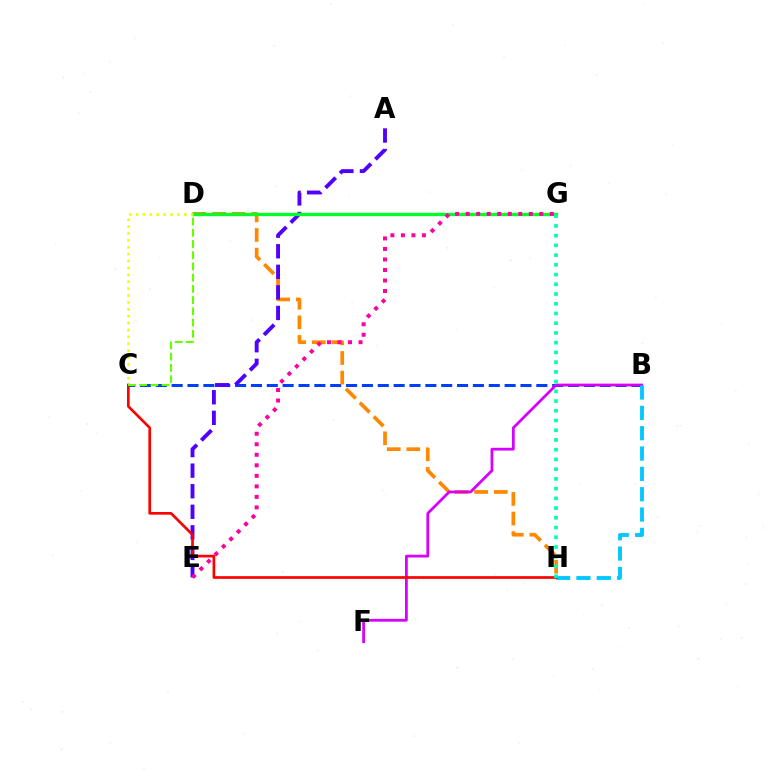{('B', 'C'): [{'color': '#003fff', 'line_style': 'dashed', 'thickness': 2.15}], ('D', 'H'): [{'color': '#ff8800', 'line_style': 'dashed', 'thickness': 2.66}], ('A', 'E'): [{'color': '#4f00ff', 'line_style': 'dashed', 'thickness': 2.79}], ('D', 'G'): [{'color': '#00ff27', 'line_style': 'solid', 'thickness': 2.38}], ('C', 'D'): [{'color': '#eeff00', 'line_style': 'dotted', 'thickness': 1.87}, {'color': '#66ff00', 'line_style': 'dashed', 'thickness': 1.53}], ('B', 'F'): [{'color': '#d600ff', 'line_style': 'solid', 'thickness': 2.0}], ('B', 'H'): [{'color': '#00c7ff', 'line_style': 'dashed', 'thickness': 2.76}], ('C', 'H'): [{'color': '#ff0000', 'line_style': 'solid', 'thickness': 1.93}], ('G', 'H'): [{'color': '#00ffaf', 'line_style': 'dotted', 'thickness': 2.64}], ('E', 'G'): [{'color': '#ff00a0', 'line_style': 'dotted', 'thickness': 2.86}]}